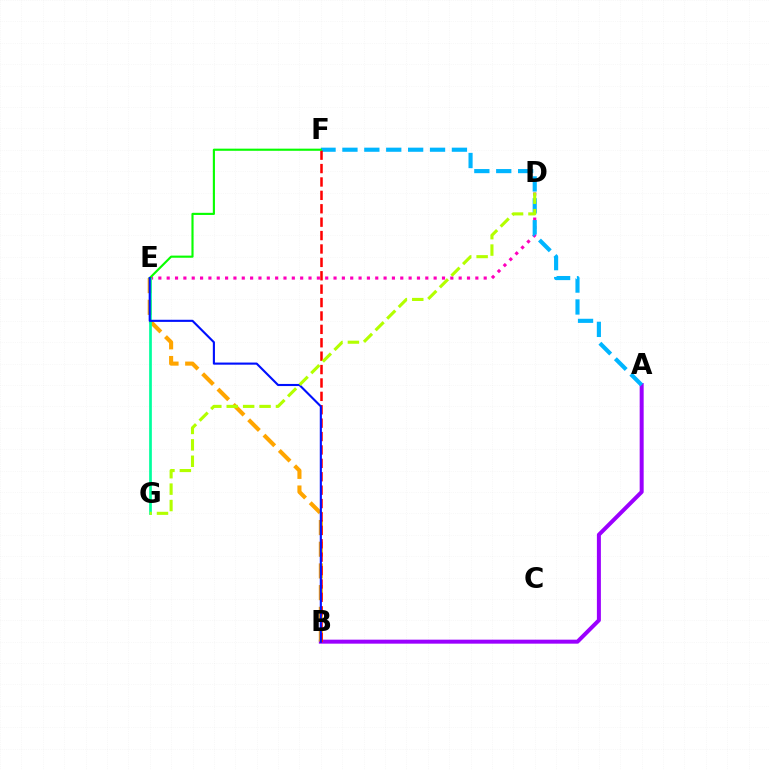{('D', 'E'): [{'color': '#ff00bd', 'line_style': 'dotted', 'thickness': 2.27}], ('A', 'B'): [{'color': '#9b00ff', 'line_style': 'solid', 'thickness': 2.88}], ('B', 'E'): [{'color': '#ffa500', 'line_style': 'dashed', 'thickness': 2.95}, {'color': '#0010ff', 'line_style': 'solid', 'thickness': 1.53}], ('A', 'F'): [{'color': '#00b5ff', 'line_style': 'dashed', 'thickness': 2.97}], ('E', 'G'): [{'color': '#00ff9d', 'line_style': 'solid', 'thickness': 1.95}], ('B', 'F'): [{'color': '#ff0000', 'line_style': 'dashed', 'thickness': 1.82}], ('E', 'F'): [{'color': '#08ff00', 'line_style': 'solid', 'thickness': 1.54}], ('D', 'G'): [{'color': '#b3ff00', 'line_style': 'dashed', 'thickness': 2.23}]}